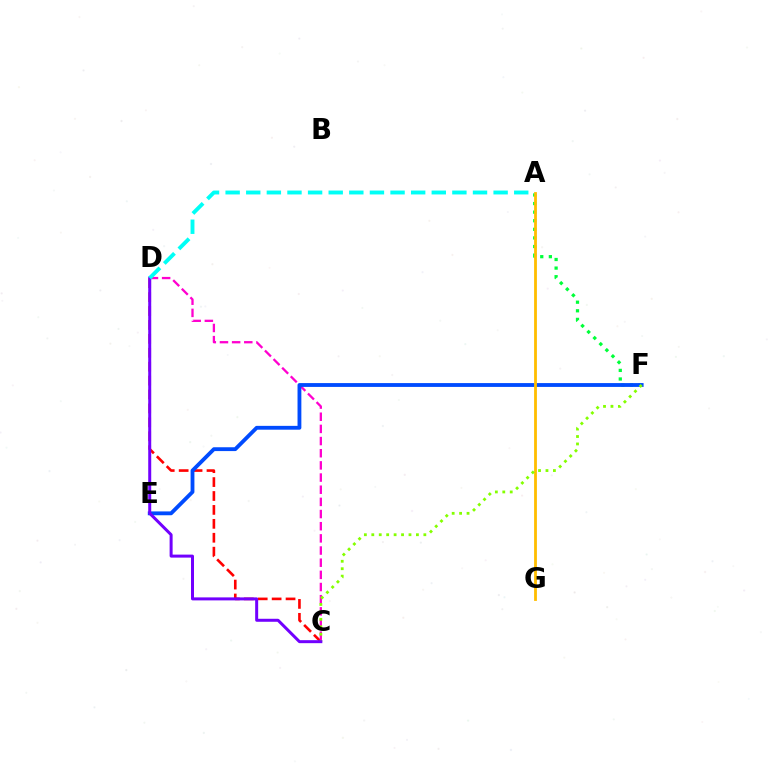{('C', 'D'): [{'color': '#ff0000', 'line_style': 'dashed', 'thickness': 1.89}, {'color': '#ff00cf', 'line_style': 'dashed', 'thickness': 1.65}, {'color': '#7200ff', 'line_style': 'solid', 'thickness': 2.16}], ('A', 'F'): [{'color': '#00ff39', 'line_style': 'dotted', 'thickness': 2.33}], ('E', 'F'): [{'color': '#004bff', 'line_style': 'solid', 'thickness': 2.76}], ('A', 'G'): [{'color': '#ffbd00', 'line_style': 'solid', 'thickness': 2.02}], ('C', 'F'): [{'color': '#84ff00', 'line_style': 'dotted', 'thickness': 2.02}], ('A', 'D'): [{'color': '#00fff6', 'line_style': 'dashed', 'thickness': 2.8}]}